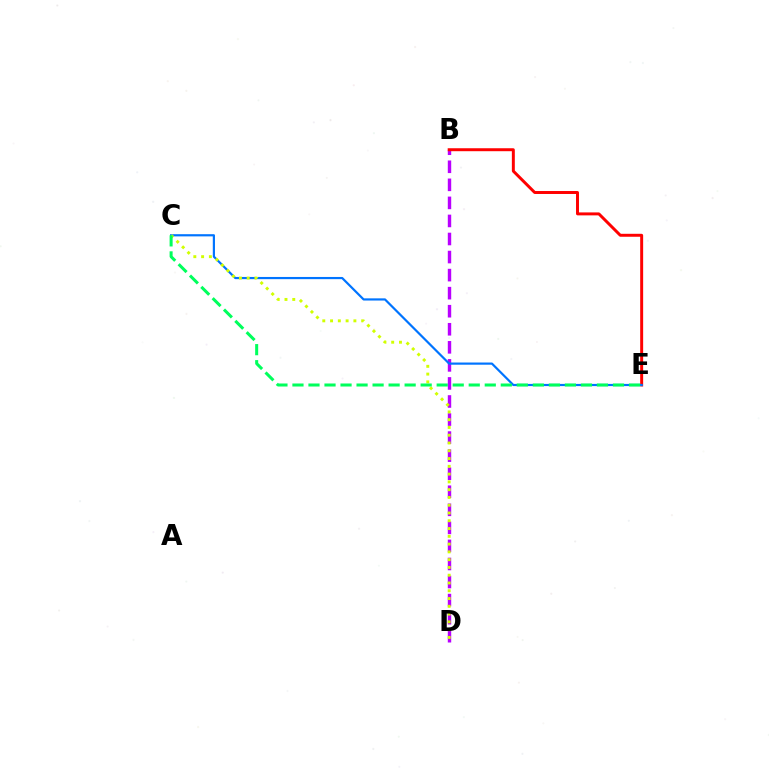{('B', 'D'): [{'color': '#b900ff', 'line_style': 'dashed', 'thickness': 2.45}], ('B', 'E'): [{'color': '#ff0000', 'line_style': 'solid', 'thickness': 2.13}], ('C', 'E'): [{'color': '#0074ff', 'line_style': 'solid', 'thickness': 1.58}, {'color': '#00ff5c', 'line_style': 'dashed', 'thickness': 2.18}], ('C', 'D'): [{'color': '#d1ff00', 'line_style': 'dotted', 'thickness': 2.11}]}